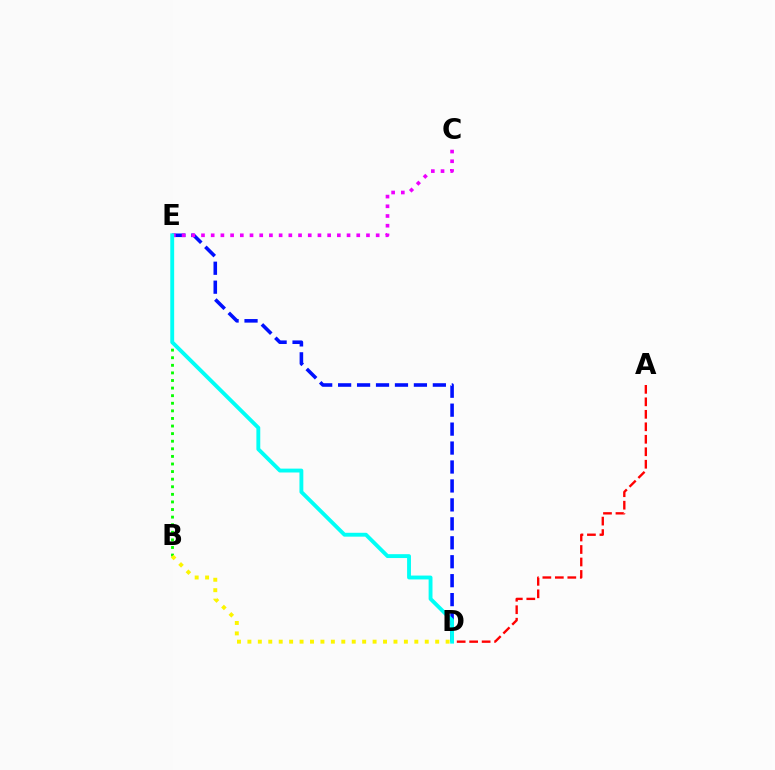{('D', 'E'): [{'color': '#0010ff', 'line_style': 'dashed', 'thickness': 2.57}, {'color': '#00fff6', 'line_style': 'solid', 'thickness': 2.79}], ('C', 'E'): [{'color': '#ee00ff', 'line_style': 'dotted', 'thickness': 2.64}], ('A', 'D'): [{'color': '#ff0000', 'line_style': 'dashed', 'thickness': 1.7}], ('B', 'E'): [{'color': '#08ff00', 'line_style': 'dotted', 'thickness': 2.06}], ('B', 'D'): [{'color': '#fcf500', 'line_style': 'dotted', 'thickness': 2.83}]}